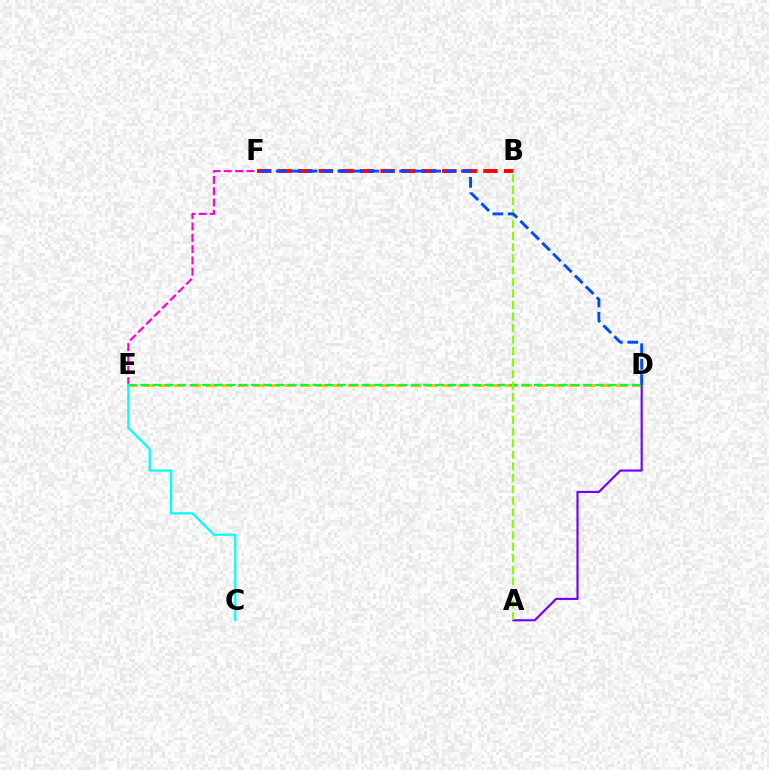{('E', 'F'): [{'color': '#ff00cf', 'line_style': 'dashed', 'thickness': 1.54}], ('D', 'E'): [{'color': '#ffbd00', 'line_style': 'dashed', 'thickness': 2.14}, {'color': '#00ff39', 'line_style': 'dashed', 'thickness': 1.67}], ('B', 'F'): [{'color': '#ff0000', 'line_style': 'dashed', 'thickness': 2.79}], ('A', 'D'): [{'color': '#7200ff', 'line_style': 'solid', 'thickness': 1.55}], ('C', 'E'): [{'color': '#00fff6', 'line_style': 'solid', 'thickness': 1.59}], ('A', 'B'): [{'color': '#84ff00', 'line_style': 'dashed', 'thickness': 1.57}], ('D', 'F'): [{'color': '#004bff', 'line_style': 'dashed', 'thickness': 2.1}]}